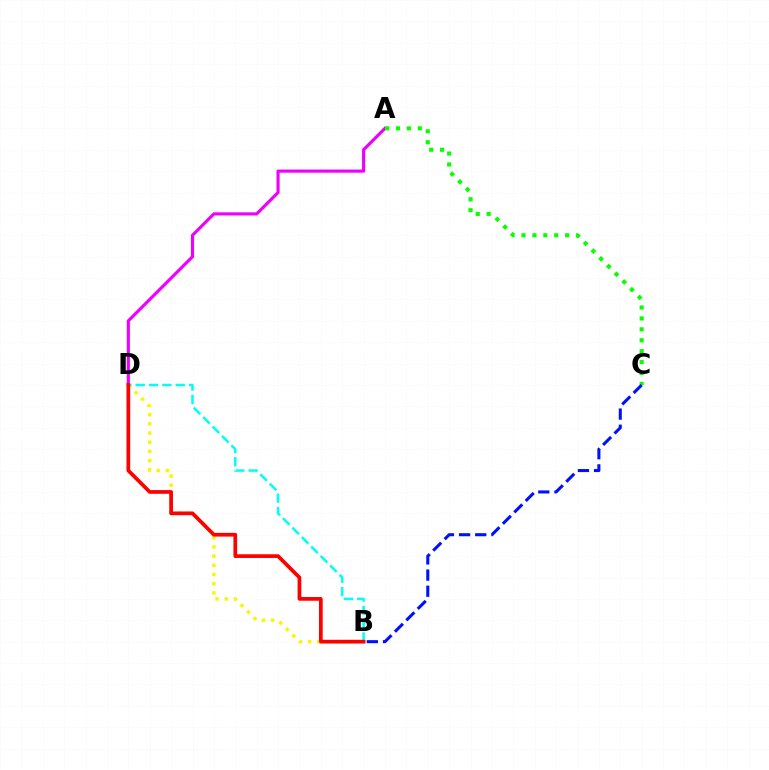{('B', 'D'): [{'color': '#fcf500', 'line_style': 'dotted', 'thickness': 2.5}, {'color': '#00fff6', 'line_style': 'dashed', 'thickness': 1.81}, {'color': '#ff0000', 'line_style': 'solid', 'thickness': 2.68}], ('A', 'D'): [{'color': '#ee00ff', 'line_style': 'solid', 'thickness': 2.26}], ('A', 'C'): [{'color': '#08ff00', 'line_style': 'dotted', 'thickness': 2.97}], ('B', 'C'): [{'color': '#0010ff', 'line_style': 'dashed', 'thickness': 2.19}]}